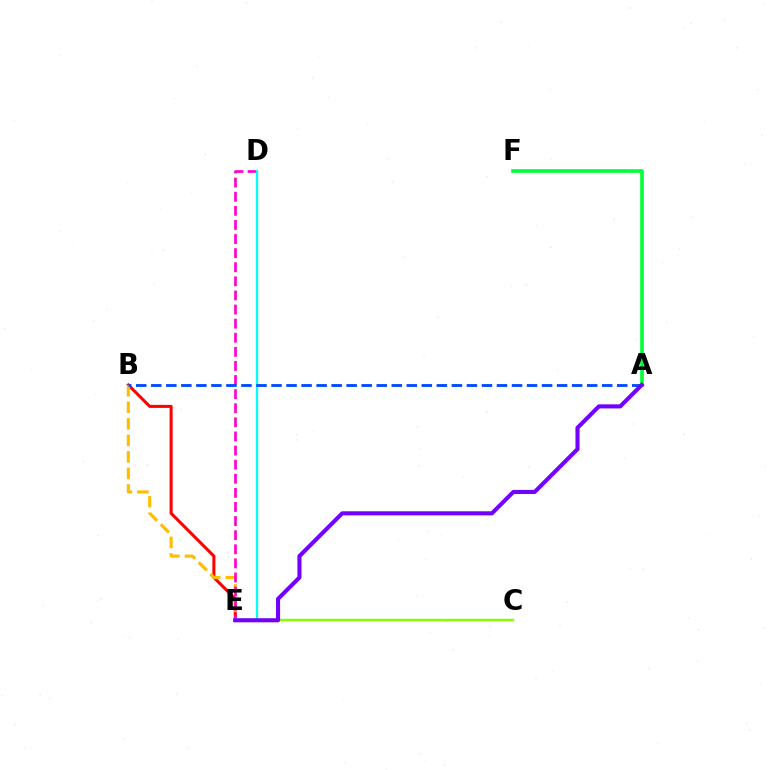{('B', 'E'): [{'color': '#ff0000', 'line_style': 'solid', 'thickness': 2.19}, {'color': '#ffbd00', 'line_style': 'dashed', 'thickness': 2.25}], ('A', 'F'): [{'color': '#00ff39', 'line_style': 'solid', 'thickness': 2.62}], ('D', 'E'): [{'color': '#ff00cf', 'line_style': 'dashed', 'thickness': 1.92}, {'color': '#00fff6', 'line_style': 'solid', 'thickness': 1.67}], ('A', 'B'): [{'color': '#004bff', 'line_style': 'dashed', 'thickness': 2.04}], ('C', 'E'): [{'color': '#84ff00', 'line_style': 'solid', 'thickness': 1.75}], ('A', 'E'): [{'color': '#7200ff', 'line_style': 'solid', 'thickness': 2.94}]}